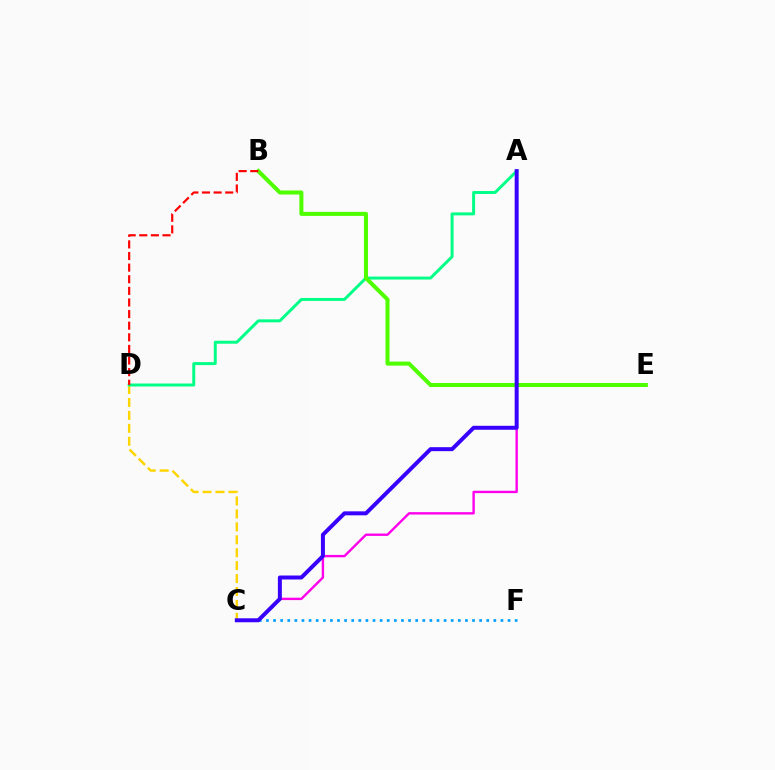{('C', 'D'): [{'color': '#ffd500', 'line_style': 'dashed', 'thickness': 1.76}], ('A', 'C'): [{'color': '#ff00ed', 'line_style': 'solid', 'thickness': 1.72}, {'color': '#3700ff', 'line_style': 'solid', 'thickness': 2.86}], ('C', 'F'): [{'color': '#009eff', 'line_style': 'dotted', 'thickness': 1.93}], ('A', 'D'): [{'color': '#00ff86', 'line_style': 'solid', 'thickness': 2.13}], ('B', 'E'): [{'color': '#4fff00', 'line_style': 'solid', 'thickness': 2.9}], ('B', 'D'): [{'color': '#ff0000', 'line_style': 'dashed', 'thickness': 1.58}]}